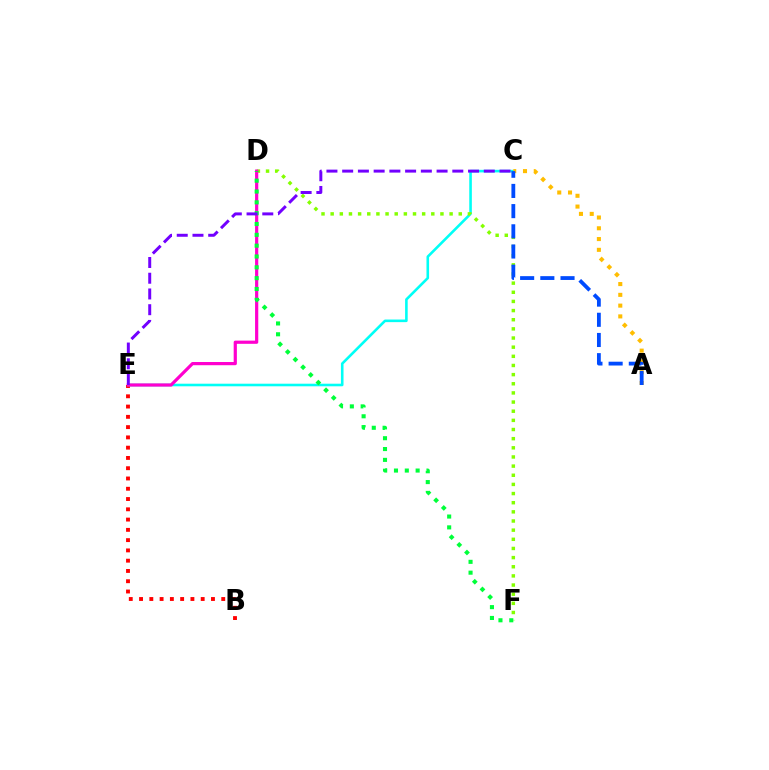{('B', 'E'): [{'color': '#ff0000', 'line_style': 'dotted', 'thickness': 2.79}], ('C', 'E'): [{'color': '#00fff6', 'line_style': 'solid', 'thickness': 1.87}, {'color': '#7200ff', 'line_style': 'dashed', 'thickness': 2.14}], ('D', 'F'): [{'color': '#84ff00', 'line_style': 'dotted', 'thickness': 2.49}, {'color': '#00ff39', 'line_style': 'dotted', 'thickness': 2.94}], ('D', 'E'): [{'color': '#ff00cf', 'line_style': 'solid', 'thickness': 2.3}], ('A', 'C'): [{'color': '#ffbd00', 'line_style': 'dotted', 'thickness': 2.93}, {'color': '#004bff', 'line_style': 'dashed', 'thickness': 2.74}]}